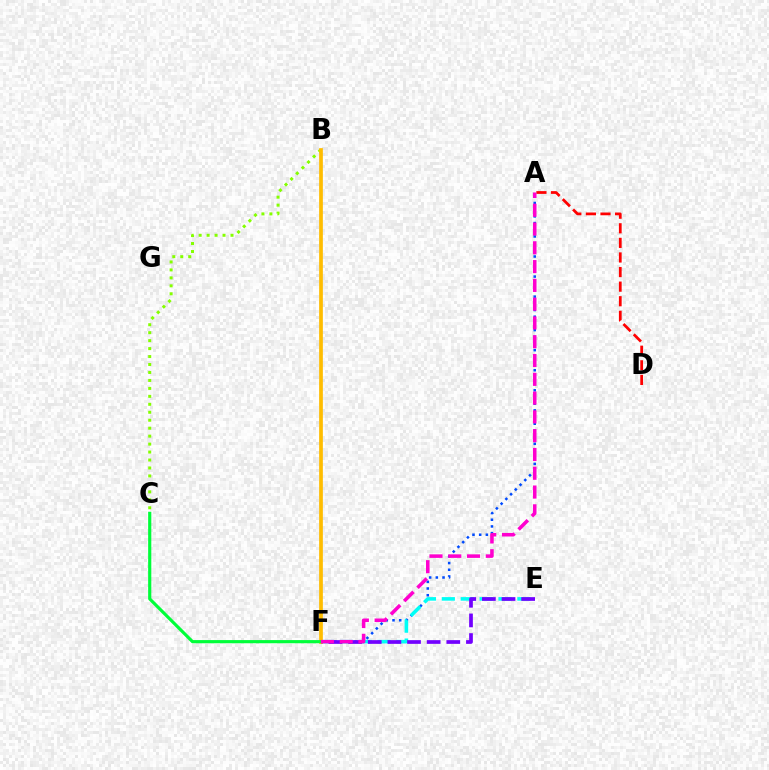{('A', 'F'): [{'color': '#004bff', 'line_style': 'dotted', 'thickness': 1.82}, {'color': '#ff00cf', 'line_style': 'dashed', 'thickness': 2.55}], ('B', 'C'): [{'color': '#84ff00', 'line_style': 'dotted', 'thickness': 2.16}], ('E', 'F'): [{'color': '#00fff6', 'line_style': 'dashed', 'thickness': 2.57}, {'color': '#7200ff', 'line_style': 'dashed', 'thickness': 2.67}], ('A', 'D'): [{'color': '#ff0000', 'line_style': 'dashed', 'thickness': 1.98}], ('B', 'F'): [{'color': '#ffbd00', 'line_style': 'solid', 'thickness': 2.67}], ('C', 'F'): [{'color': '#00ff39', 'line_style': 'solid', 'thickness': 2.28}]}